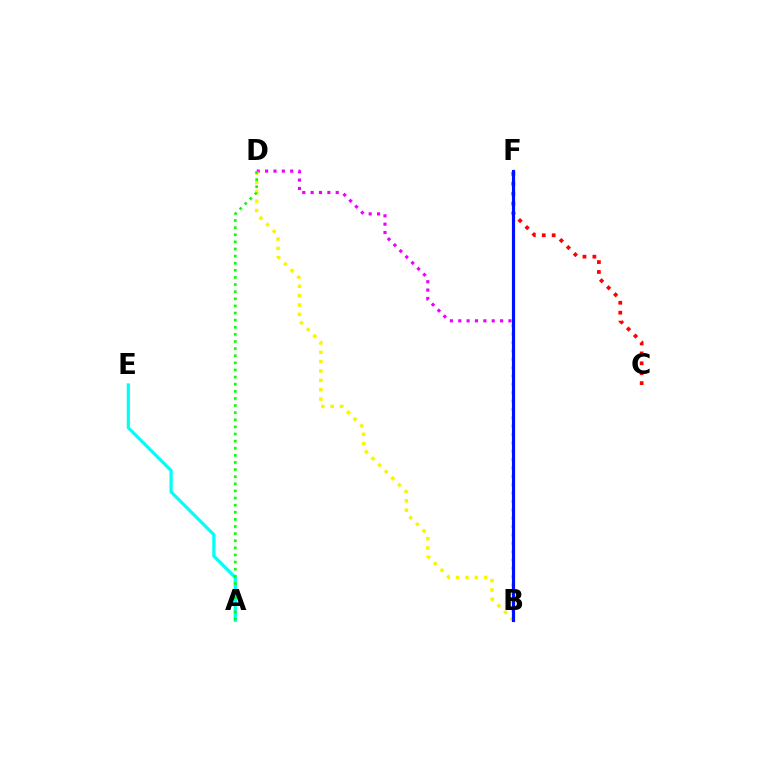{('B', 'D'): [{'color': '#ee00ff', 'line_style': 'dotted', 'thickness': 2.27}, {'color': '#fcf500', 'line_style': 'dotted', 'thickness': 2.54}], ('C', 'F'): [{'color': '#ff0000', 'line_style': 'dotted', 'thickness': 2.69}], ('A', 'E'): [{'color': '#00fff6', 'line_style': 'solid', 'thickness': 2.34}], ('B', 'F'): [{'color': '#0010ff', 'line_style': 'solid', 'thickness': 2.28}], ('A', 'D'): [{'color': '#08ff00', 'line_style': 'dotted', 'thickness': 1.93}]}